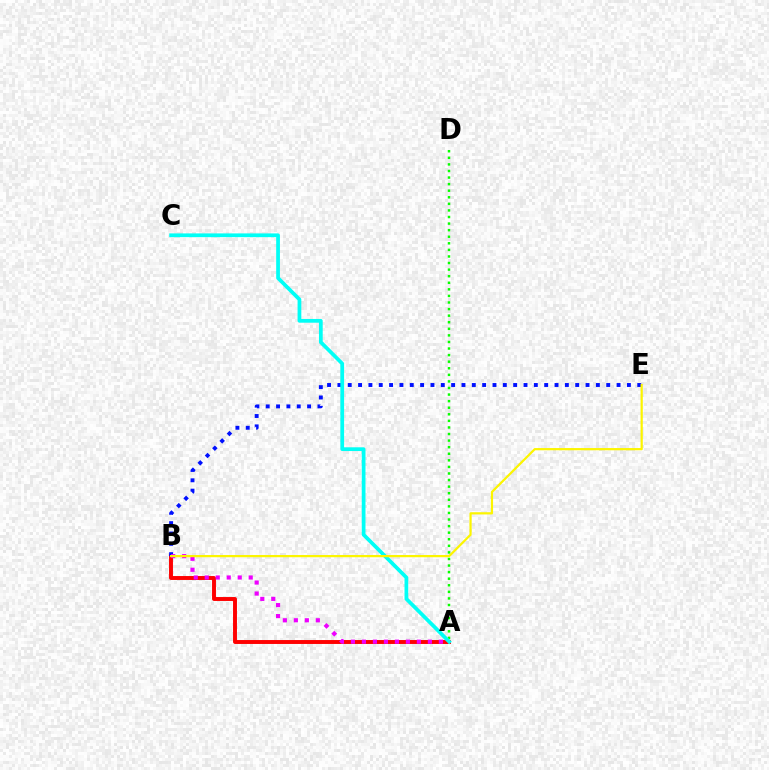{('A', 'B'): [{'color': '#ff0000', 'line_style': 'solid', 'thickness': 2.82}, {'color': '#ee00ff', 'line_style': 'dotted', 'thickness': 2.99}], ('B', 'E'): [{'color': '#0010ff', 'line_style': 'dotted', 'thickness': 2.81}, {'color': '#fcf500', 'line_style': 'solid', 'thickness': 1.6}], ('A', 'D'): [{'color': '#08ff00', 'line_style': 'dotted', 'thickness': 1.79}], ('A', 'C'): [{'color': '#00fff6', 'line_style': 'solid', 'thickness': 2.69}]}